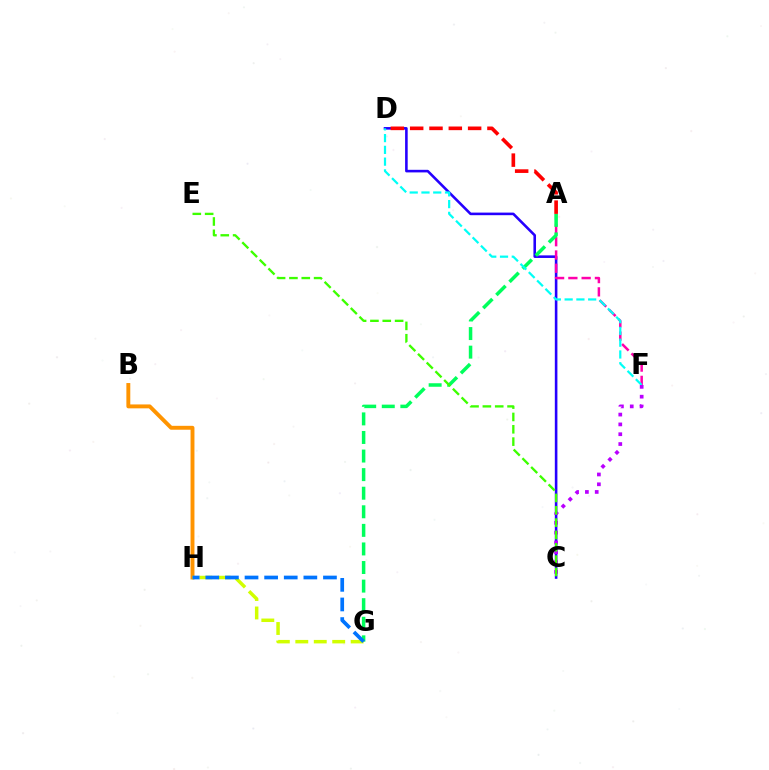{('B', 'H'): [{'color': '#ff9400', 'line_style': 'solid', 'thickness': 2.81}], ('C', 'D'): [{'color': '#2500ff', 'line_style': 'solid', 'thickness': 1.86}], ('A', 'F'): [{'color': '#ff00ac', 'line_style': 'dashed', 'thickness': 1.8}], ('A', 'G'): [{'color': '#00ff5c', 'line_style': 'dashed', 'thickness': 2.52}], ('G', 'H'): [{'color': '#d1ff00', 'line_style': 'dashed', 'thickness': 2.51}, {'color': '#0074ff', 'line_style': 'dashed', 'thickness': 2.66}], ('D', 'F'): [{'color': '#00fff6', 'line_style': 'dashed', 'thickness': 1.6}], ('C', 'F'): [{'color': '#b900ff', 'line_style': 'dotted', 'thickness': 2.67}], ('C', 'E'): [{'color': '#3dff00', 'line_style': 'dashed', 'thickness': 1.68}], ('A', 'D'): [{'color': '#ff0000', 'line_style': 'dashed', 'thickness': 2.62}]}